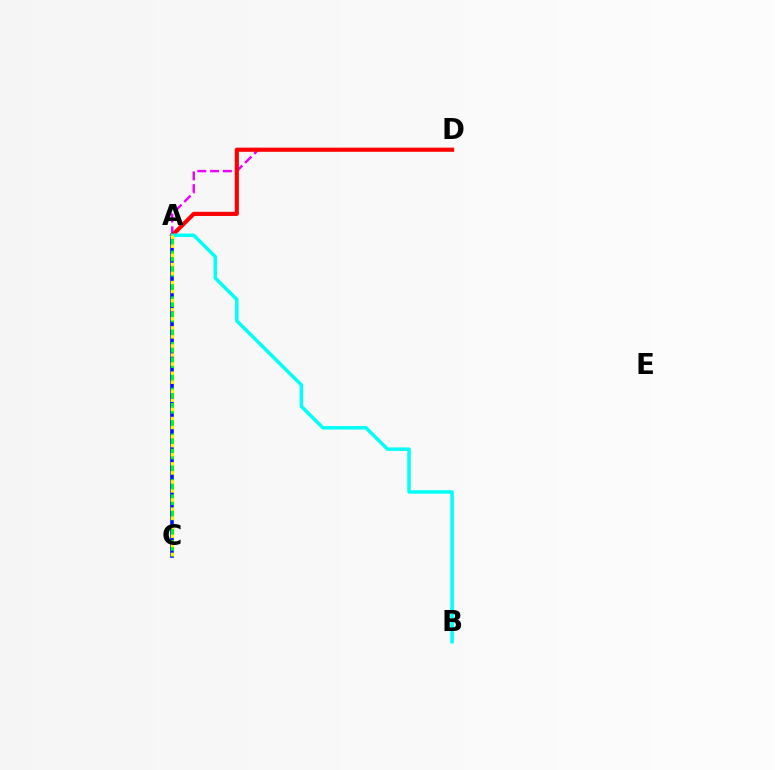{('A', 'D'): [{'color': '#ee00ff', 'line_style': 'dashed', 'thickness': 1.74}, {'color': '#ff0000', 'line_style': 'solid', 'thickness': 2.98}], ('A', 'C'): [{'color': '#0010ff', 'line_style': 'solid', 'thickness': 2.58}, {'color': '#08ff00', 'line_style': 'dashed', 'thickness': 2.07}, {'color': '#fcf500', 'line_style': 'dotted', 'thickness': 2.46}], ('A', 'B'): [{'color': '#00fff6', 'line_style': 'solid', 'thickness': 2.52}]}